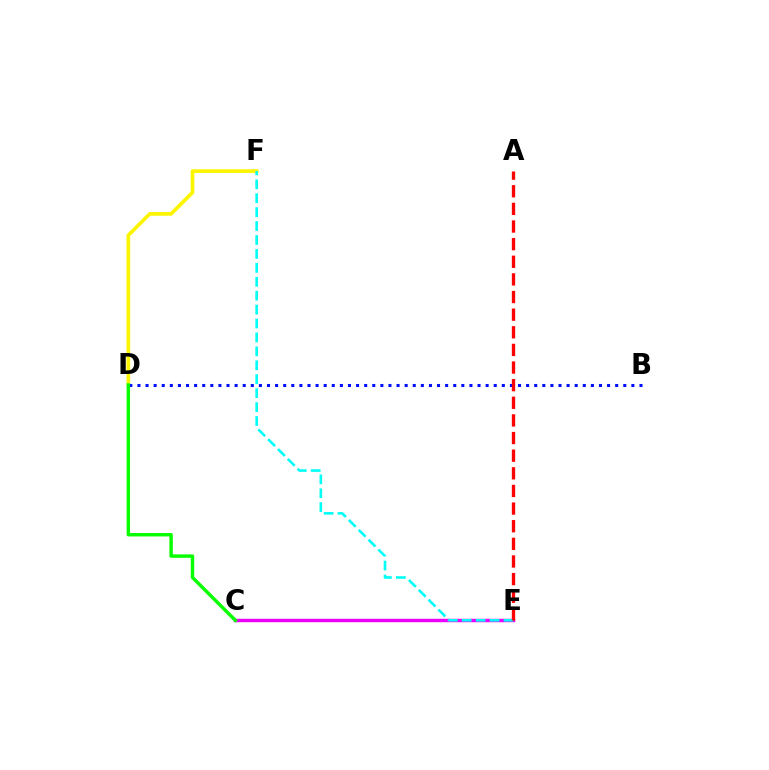{('D', 'F'): [{'color': '#fcf500', 'line_style': 'solid', 'thickness': 2.65}], ('C', 'E'): [{'color': '#ee00ff', 'line_style': 'solid', 'thickness': 2.48}], ('B', 'D'): [{'color': '#0010ff', 'line_style': 'dotted', 'thickness': 2.2}], ('E', 'F'): [{'color': '#00fff6', 'line_style': 'dashed', 'thickness': 1.89}], ('A', 'E'): [{'color': '#ff0000', 'line_style': 'dashed', 'thickness': 2.39}], ('C', 'D'): [{'color': '#08ff00', 'line_style': 'solid', 'thickness': 2.47}]}